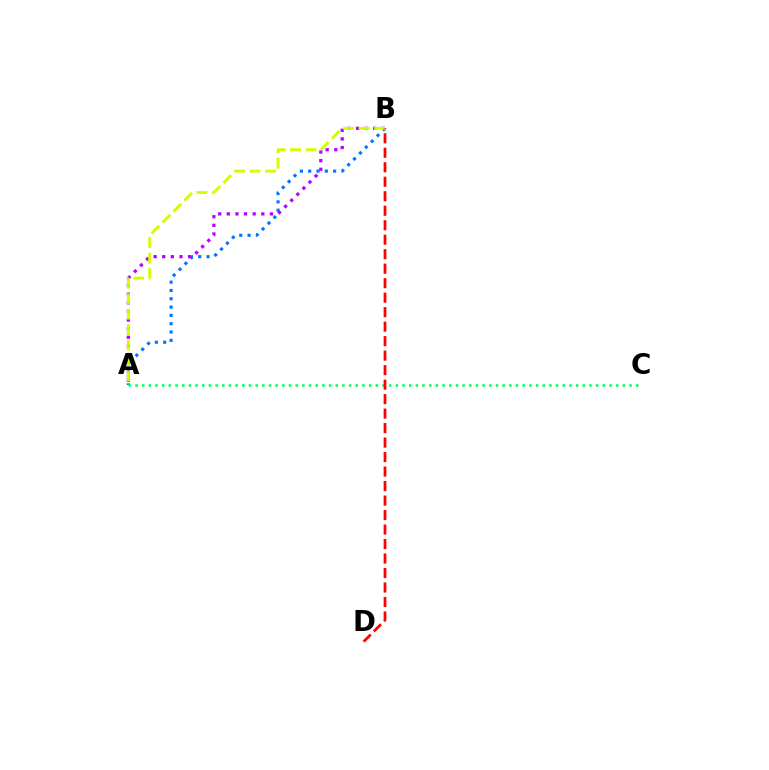{('A', 'B'): [{'color': '#0074ff', 'line_style': 'dotted', 'thickness': 2.26}, {'color': '#b900ff', 'line_style': 'dotted', 'thickness': 2.34}, {'color': '#d1ff00', 'line_style': 'dashed', 'thickness': 2.1}], ('A', 'C'): [{'color': '#00ff5c', 'line_style': 'dotted', 'thickness': 1.81}], ('B', 'D'): [{'color': '#ff0000', 'line_style': 'dashed', 'thickness': 1.97}]}